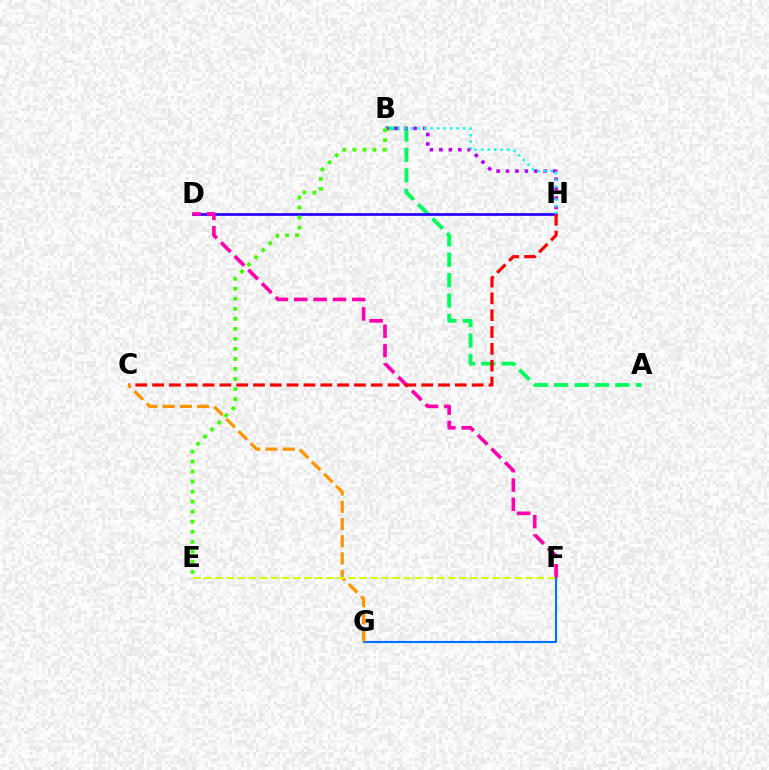{('F', 'G'): [{'color': '#0074ff', 'line_style': 'solid', 'thickness': 1.55}], ('A', 'B'): [{'color': '#00ff5c', 'line_style': 'dashed', 'thickness': 2.77}], ('B', 'H'): [{'color': '#b900ff', 'line_style': 'dotted', 'thickness': 2.56}, {'color': '#00fff6', 'line_style': 'dotted', 'thickness': 1.78}], ('D', 'H'): [{'color': '#2500ff', 'line_style': 'solid', 'thickness': 1.95}], ('D', 'F'): [{'color': '#ff00ac', 'line_style': 'dashed', 'thickness': 2.63}], ('C', 'H'): [{'color': '#ff0000', 'line_style': 'dashed', 'thickness': 2.28}], ('C', 'G'): [{'color': '#ff9400', 'line_style': 'dashed', 'thickness': 2.34}], ('E', 'F'): [{'color': '#d1ff00', 'line_style': 'dashed', 'thickness': 1.5}], ('B', 'E'): [{'color': '#3dff00', 'line_style': 'dotted', 'thickness': 2.72}]}